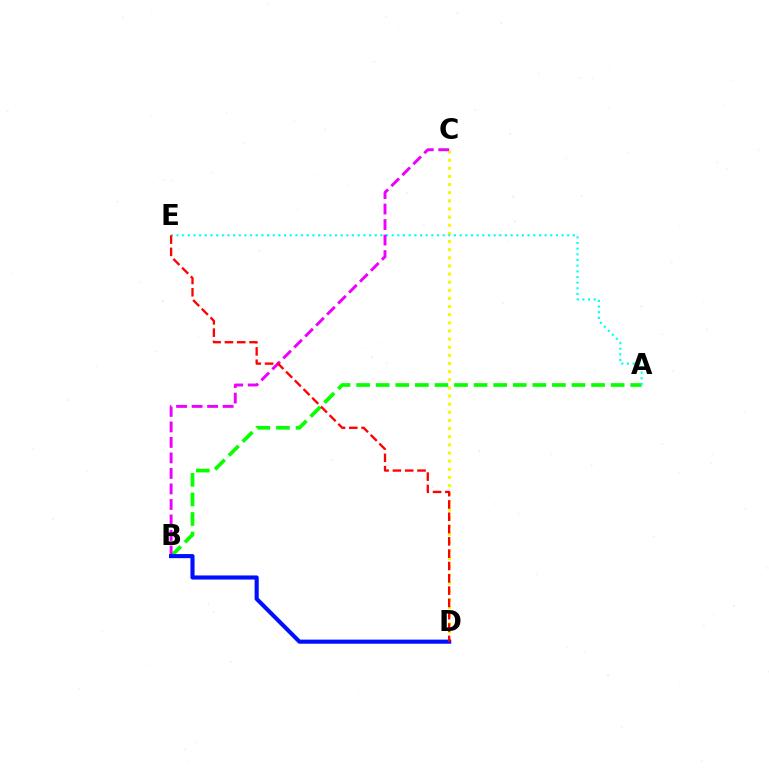{('C', 'D'): [{'color': '#fcf500', 'line_style': 'dotted', 'thickness': 2.21}], ('A', 'B'): [{'color': '#08ff00', 'line_style': 'dashed', 'thickness': 2.66}], ('A', 'E'): [{'color': '#00fff6', 'line_style': 'dotted', 'thickness': 1.54}], ('B', 'C'): [{'color': '#ee00ff', 'line_style': 'dashed', 'thickness': 2.11}], ('B', 'D'): [{'color': '#0010ff', 'line_style': 'solid', 'thickness': 2.96}], ('D', 'E'): [{'color': '#ff0000', 'line_style': 'dashed', 'thickness': 1.67}]}